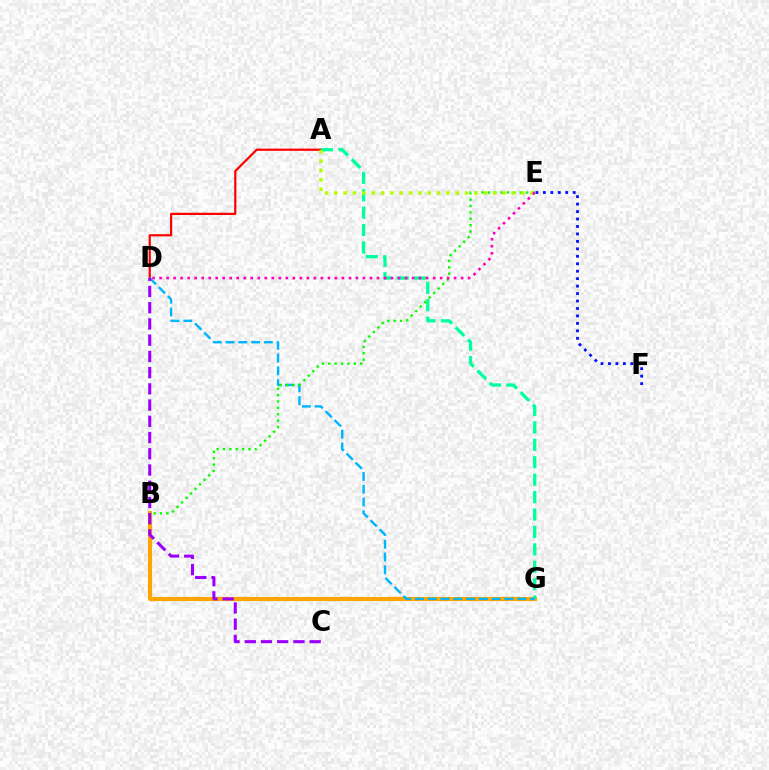{('A', 'D'): [{'color': '#ff0000', 'line_style': 'solid', 'thickness': 1.59}], ('B', 'G'): [{'color': '#ffa500', 'line_style': 'solid', 'thickness': 2.98}], ('A', 'G'): [{'color': '#00ff9d', 'line_style': 'dashed', 'thickness': 2.37}], ('D', 'G'): [{'color': '#00b5ff', 'line_style': 'dashed', 'thickness': 1.74}], ('B', 'E'): [{'color': '#08ff00', 'line_style': 'dotted', 'thickness': 1.73}], ('C', 'D'): [{'color': '#9b00ff', 'line_style': 'dashed', 'thickness': 2.2}], ('E', 'F'): [{'color': '#0010ff', 'line_style': 'dotted', 'thickness': 2.03}], ('A', 'E'): [{'color': '#b3ff00', 'line_style': 'dotted', 'thickness': 2.54}], ('D', 'E'): [{'color': '#ff00bd', 'line_style': 'dotted', 'thickness': 1.91}]}